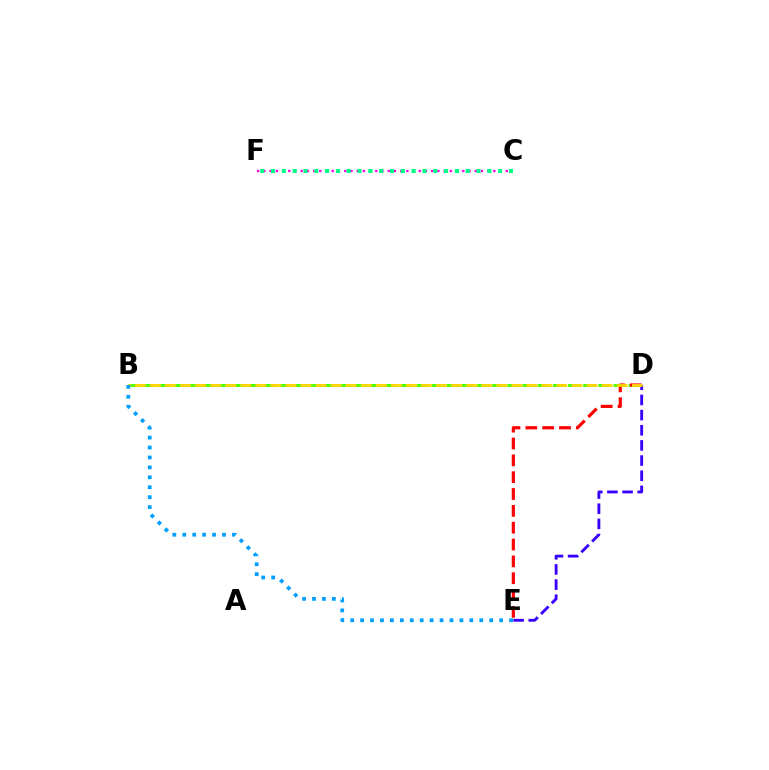{('B', 'D'): [{'color': '#4fff00', 'line_style': 'dashed', 'thickness': 2.06}, {'color': '#ffd500', 'line_style': 'dashed', 'thickness': 2.05}], ('C', 'F'): [{'color': '#ff00ed', 'line_style': 'dotted', 'thickness': 1.69}, {'color': '#00ff86', 'line_style': 'dotted', 'thickness': 2.94}], ('D', 'E'): [{'color': '#ff0000', 'line_style': 'dashed', 'thickness': 2.29}, {'color': '#3700ff', 'line_style': 'dashed', 'thickness': 2.06}], ('B', 'E'): [{'color': '#009eff', 'line_style': 'dotted', 'thickness': 2.7}]}